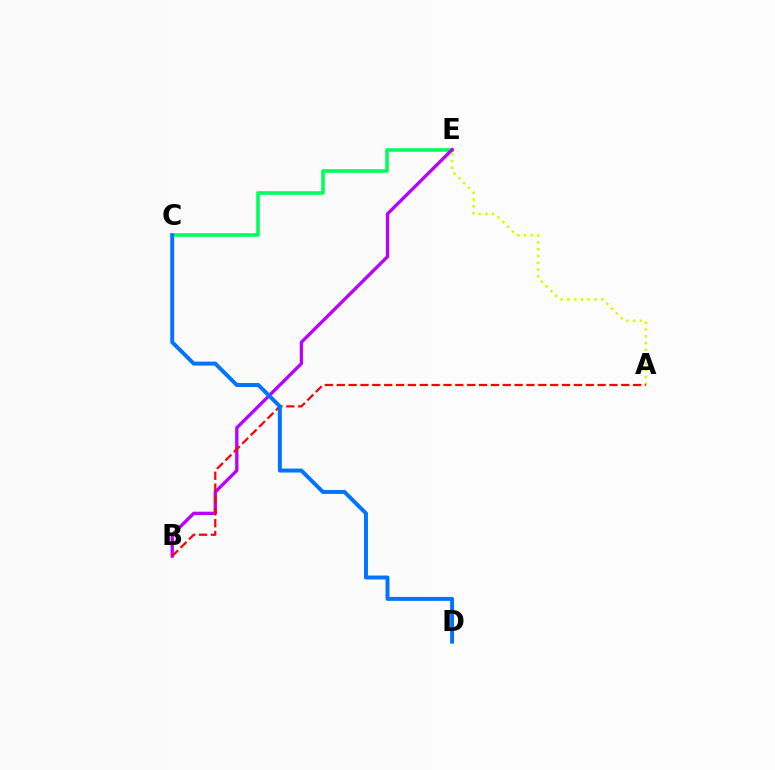{('C', 'E'): [{'color': '#00ff5c', 'line_style': 'solid', 'thickness': 2.6}], ('B', 'E'): [{'color': '#b900ff', 'line_style': 'solid', 'thickness': 2.39}], ('A', 'E'): [{'color': '#d1ff00', 'line_style': 'dotted', 'thickness': 1.84}], ('A', 'B'): [{'color': '#ff0000', 'line_style': 'dashed', 'thickness': 1.61}], ('C', 'D'): [{'color': '#0074ff', 'line_style': 'solid', 'thickness': 2.84}]}